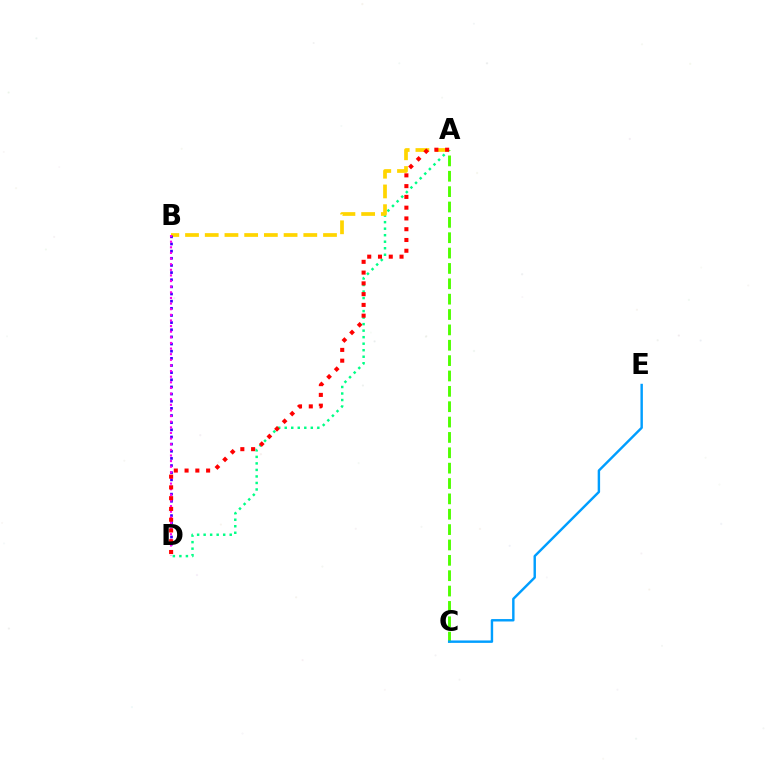{('A', 'D'): [{'color': '#00ff86', 'line_style': 'dotted', 'thickness': 1.77}, {'color': '#ff0000', 'line_style': 'dotted', 'thickness': 2.93}], ('A', 'C'): [{'color': '#4fff00', 'line_style': 'dashed', 'thickness': 2.09}], ('C', 'E'): [{'color': '#009eff', 'line_style': 'solid', 'thickness': 1.75}], ('A', 'B'): [{'color': '#ffd500', 'line_style': 'dashed', 'thickness': 2.68}], ('B', 'D'): [{'color': '#3700ff', 'line_style': 'dotted', 'thickness': 1.94}, {'color': '#ff00ed', 'line_style': 'dotted', 'thickness': 1.53}]}